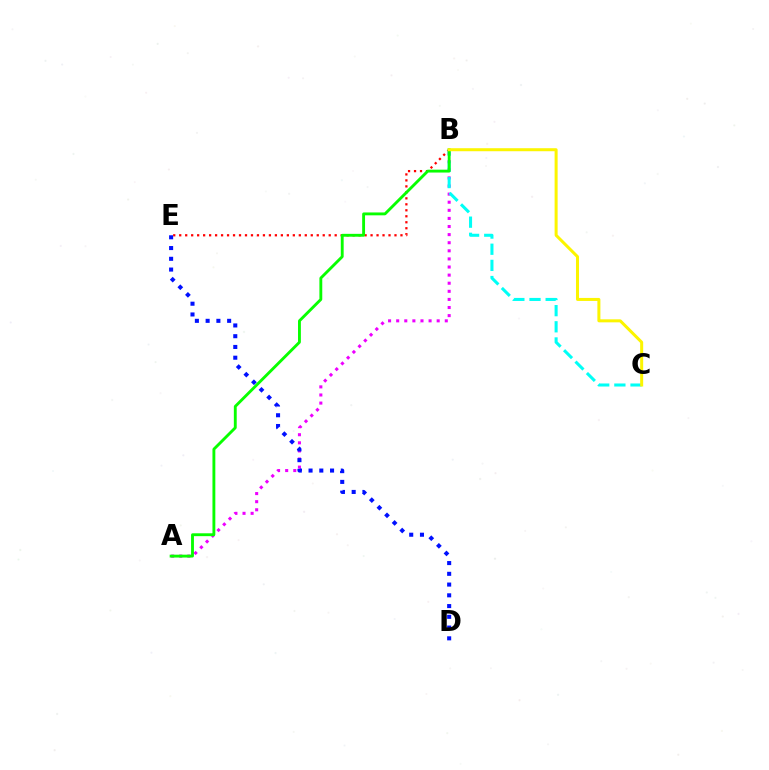{('A', 'B'): [{'color': '#ee00ff', 'line_style': 'dotted', 'thickness': 2.2}, {'color': '#08ff00', 'line_style': 'solid', 'thickness': 2.06}], ('B', 'E'): [{'color': '#ff0000', 'line_style': 'dotted', 'thickness': 1.62}], ('B', 'C'): [{'color': '#00fff6', 'line_style': 'dashed', 'thickness': 2.19}, {'color': '#fcf500', 'line_style': 'solid', 'thickness': 2.17}], ('D', 'E'): [{'color': '#0010ff', 'line_style': 'dotted', 'thickness': 2.92}]}